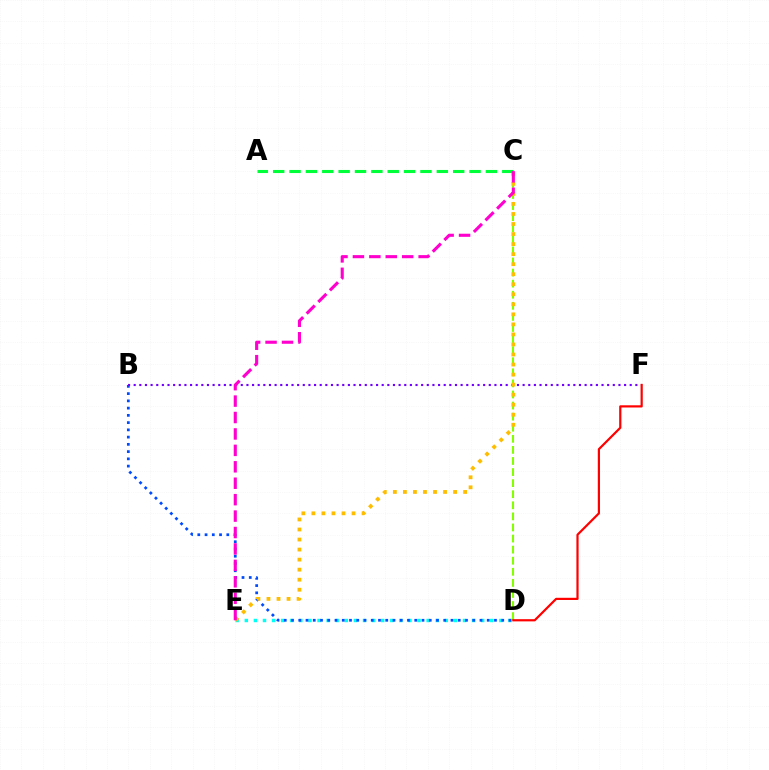{('C', 'D'): [{'color': '#84ff00', 'line_style': 'dashed', 'thickness': 1.51}], ('D', 'E'): [{'color': '#00fff6', 'line_style': 'dotted', 'thickness': 2.47}], ('B', 'D'): [{'color': '#004bff', 'line_style': 'dotted', 'thickness': 1.97}], ('B', 'F'): [{'color': '#7200ff', 'line_style': 'dotted', 'thickness': 1.53}], ('C', 'E'): [{'color': '#ffbd00', 'line_style': 'dotted', 'thickness': 2.73}, {'color': '#ff00cf', 'line_style': 'dashed', 'thickness': 2.23}], ('A', 'C'): [{'color': '#00ff39', 'line_style': 'dashed', 'thickness': 2.22}], ('D', 'F'): [{'color': '#ff0000', 'line_style': 'solid', 'thickness': 1.59}]}